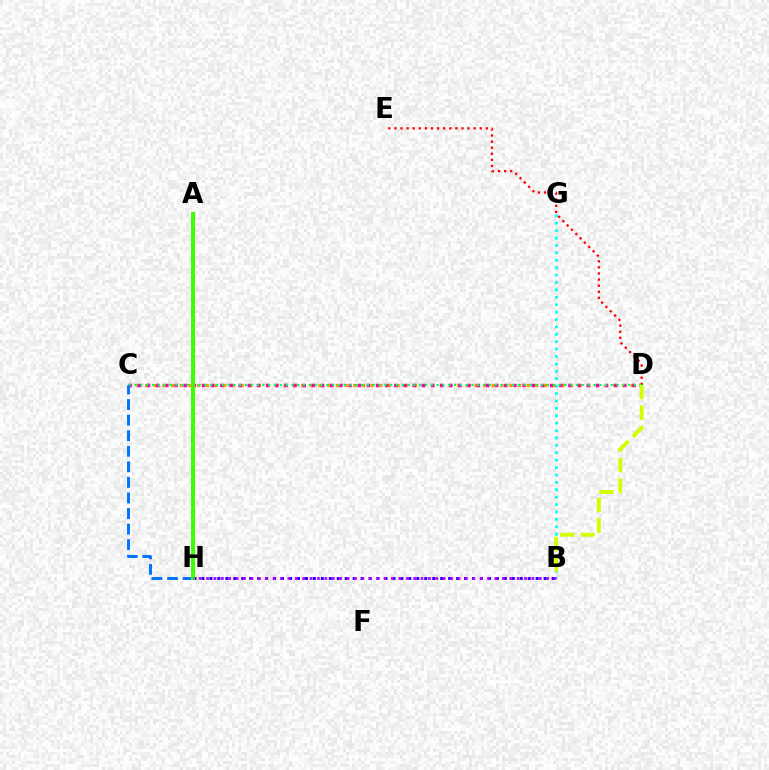{('B', 'G'): [{'color': '#00fff6', 'line_style': 'dotted', 'thickness': 2.01}], ('B', 'H'): [{'color': '#2500ff', 'line_style': 'dotted', 'thickness': 2.16}, {'color': '#b900ff', 'line_style': 'dotted', 'thickness': 2.01}], ('C', 'D'): [{'color': '#ff9400', 'line_style': 'dotted', 'thickness': 2.36}, {'color': '#ff00ac', 'line_style': 'dotted', 'thickness': 2.49}, {'color': '#00ff5c', 'line_style': 'dotted', 'thickness': 1.58}], ('D', 'E'): [{'color': '#ff0000', 'line_style': 'dotted', 'thickness': 1.66}], ('B', 'D'): [{'color': '#d1ff00', 'line_style': 'dashed', 'thickness': 2.78}], ('C', 'H'): [{'color': '#0074ff', 'line_style': 'dashed', 'thickness': 2.11}], ('A', 'H'): [{'color': '#3dff00', 'line_style': 'solid', 'thickness': 2.86}]}